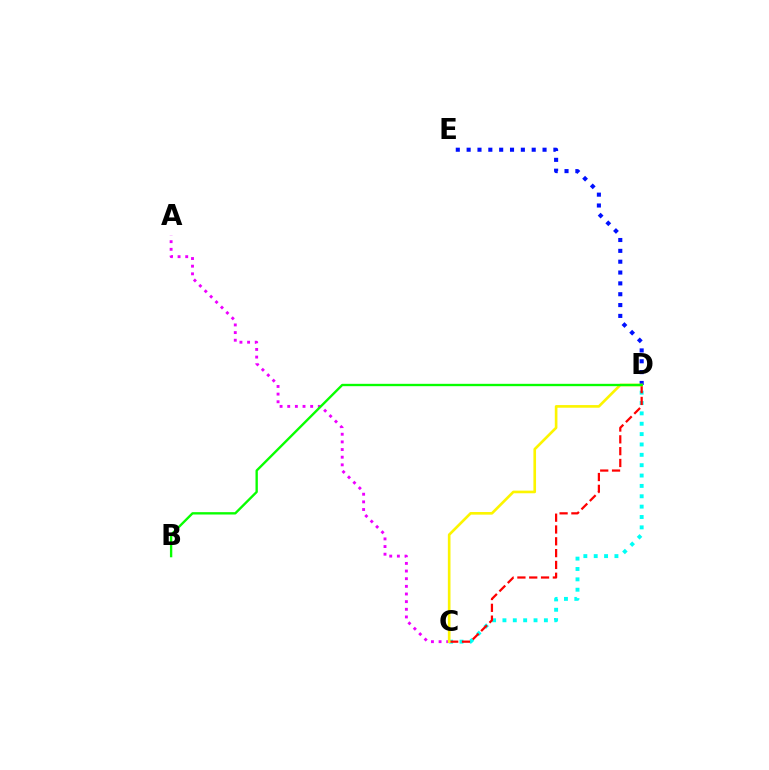{('C', 'D'): [{'color': '#00fff6', 'line_style': 'dotted', 'thickness': 2.82}, {'color': '#ff0000', 'line_style': 'dashed', 'thickness': 1.61}, {'color': '#fcf500', 'line_style': 'solid', 'thickness': 1.9}], ('D', 'E'): [{'color': '#0010ff', 'line_style': 'dotted', 'thickness': 2.95}], ('A', 'C'): [{'color': '#ee00ff', 'line_style': 'dotted', 'thickness': 2.08}], ('B', 'D'): [{'color': '#08ff00', 'line_style': 'solid', 'thickness': 1.7}]}